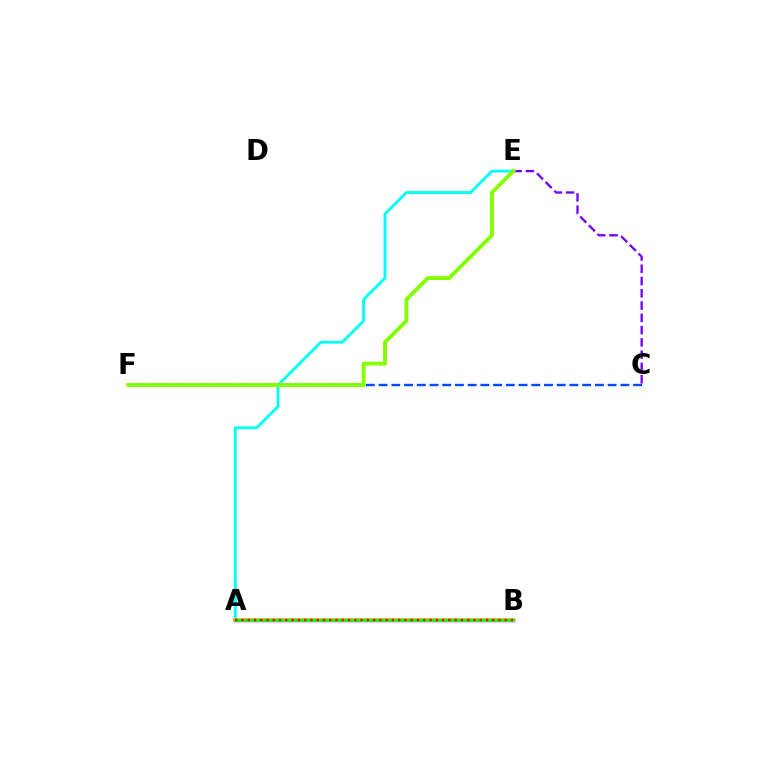{('C', 'F'): [{'color': '#004bff', 'line_style': 'dashed', 'thickness': 1.73}], ('C', 'E'): [{'color': '#7200ff', 'line_style': 'dashed', 'thickness': 1.67}], ('A', 'E'): [{'color': '#00fff6', 'line_style': 'solid', 'thickness': 2.04}], ('E', 'F'): [{'color': '#84ff00', 'line_style': 'solid', 'thickness': 2.79}], ('A', 'B'): [{'color': '#ff00cf', 'line_style': 'solid', 'thickness': 2.46}, {'color': '#ffbd00', 'line_style': 'solid', 'thickness': 2.81}, {'color': '#00ff39', 'line_style': 'solid', 'thickness': 2.0}, {'color': '#ff0000', 'line_style': 'dotted', 'thickness': 1.7}]}